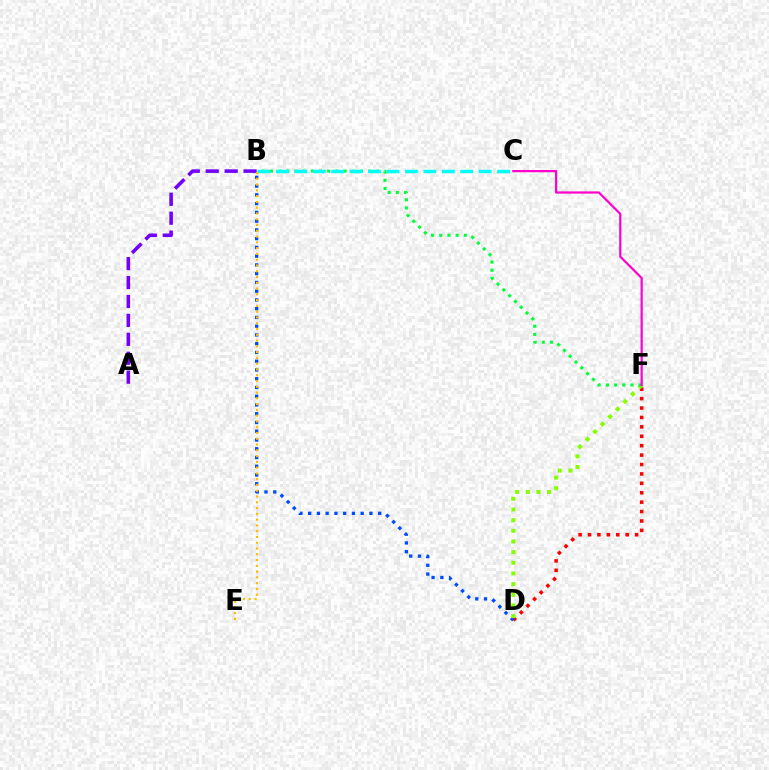{('D', 'F'): [{'color': '#ff0000', 'line_style': 'dotted', 'thickness': 2.56}, {'color': '#84ff00', 'line_style': 'dotted', 'thickness': 2.9}], ('B', 'D'): [{'color': '#004bff', 'line_style': 'dotted', 'thickness': 2.38}], ('B', 'F'): [{'color': '#00ff39', 'line_style': 'dotted', 'thickness': 2.22}], ('B', 'C'): [{'color': '#00fff6', 'line_style': 'dashed', 'thickness': 2.5}], ('C', 'F'): [{'color': '#ff00cf', 'line_style': 'solid', 'thickness': 1.6}], ('A', 'B'): [{'color': '#7200ff', 'line_style': 'dashed', 'thickness': 2.57}], ('B', 'E'): [{'color': '#ffbd00', 'line_style': 'dotted', 'thickness': 1.57}]}